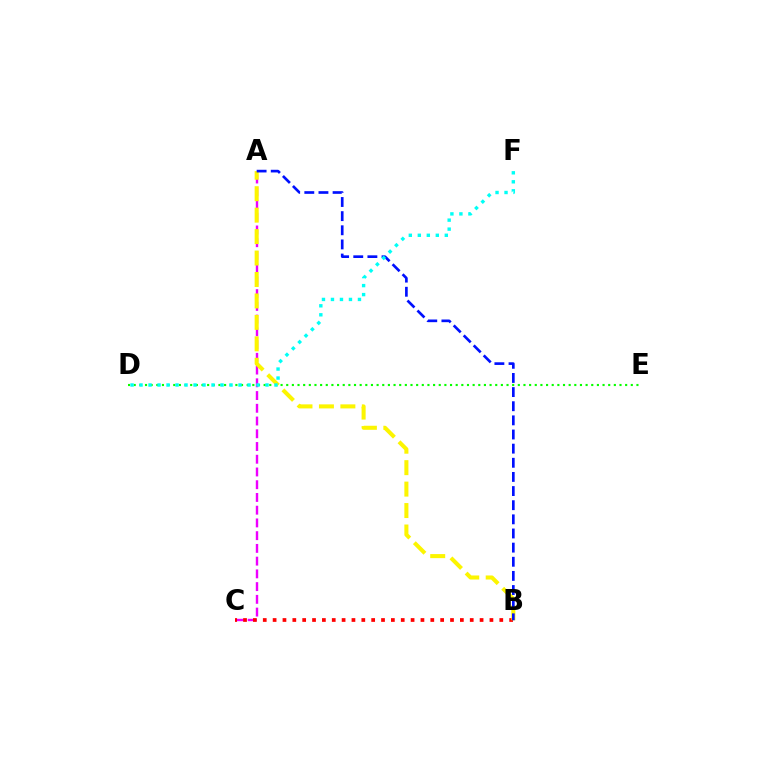{('A', 'C'): [{'color': '#ee00ff', 'line_style': 'dashed', 'thickness': 1.73}], ('B', 'C'): [{'color': '#ff0000', 'line_style': 'dotted', 'thickness': 2.68}], ('A', 'B'): [{'color': '#fcf500', 'line_style': 'dashed', 'thickness': 2.91}, {'color': '#0010ff', 'line_style': 'dashed', 'thickness': 1.92}], ('D', 'E'): [{'color': '#08ff00', 'line_style': 'dotted', 'thickness': 1.53}], ('D', 'F'): [{'color': '#00fff6', 'line_style': 'dotted', 'thickness': 2.44}]}